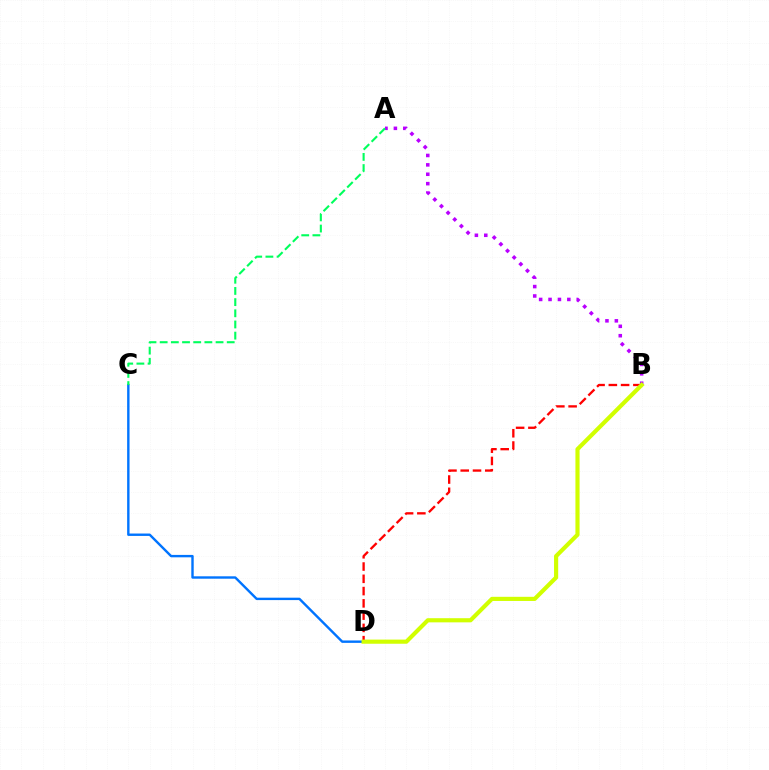{('B', 'D'): [{'color': '#ff0000', 'line_style': 'dashed', 'thickness': 1.67}, {'color': '#d1ff00', 'line_style': 'solid', 'thickness': 2.99}], ('A', 'B'): [{'color': '#b900ff', 'line_style': 'dotted', 'thickness': 2.55}], ('C', 'D'): [{'color': '#0074ff', 'line_style': 'solid', 'thickness': 1.73}], ('A', 'C'): [{'color': '#00ff5c', 'line_style': 'dashed', 'thickness': 1.52}]}